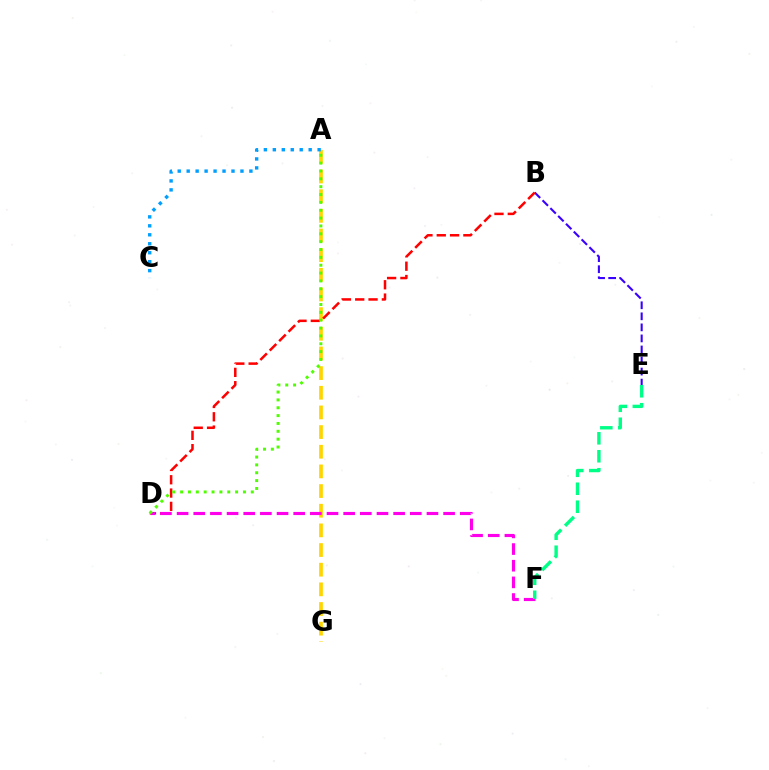{('A', 'G'): [{'color': '#ffd500', 'line_style': 'dashed', 'thickness': 2.67}], ('B', 'E'): [{'color': '#3700ff', 'line_style': 'dashed', 'thickness': 1.5}], ('A', 'C'): [{'color': '#009eff', 'line_style': 'dotted', 'thickness': 2.43}], ('B', 'D'): [{'color': '#ff0000', 'line_style': 'dashed', 'thickness': 1.81}], ('D', 'F'): [{'color': '#ff00ed', 'line_style': 'dashed', 'thickness': 2.26}], ('A', 'D'): [{'color': '#4fff00', 'line_style': 'dotted', 'thickness': 2.13}], ('E', 'F'): [{'color': '#00ff86', 'line_style': 'dashed', 'thickness': 2.44}]}